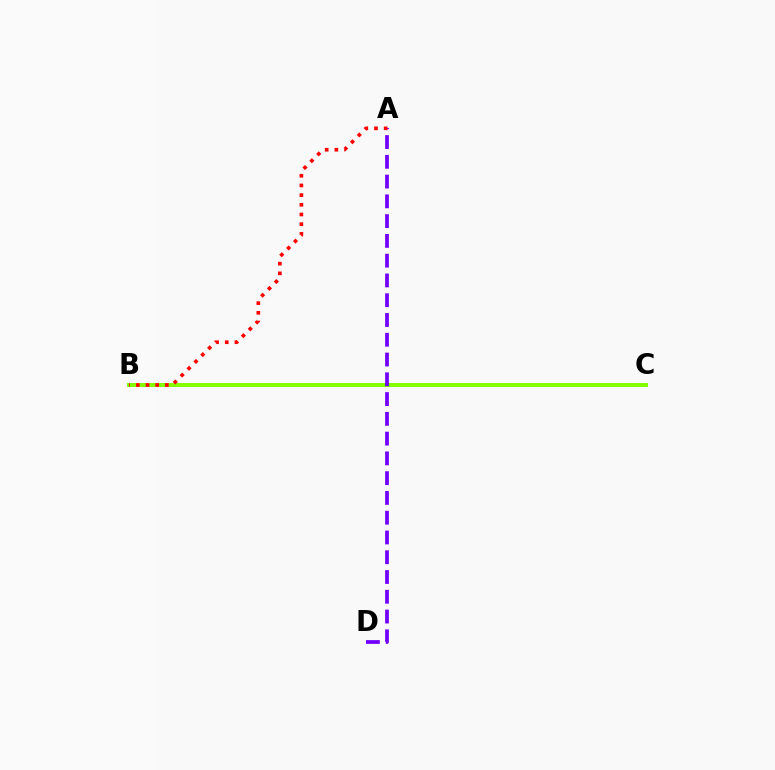{('B', 'C'): [{'color': '#00fff6', 'line_style': 'solid', 'thickness': 2.11}, {'color': '#84ff00', 'line_style': 'solid', 'thickness': 2.84}], ('A', 'D'): [{'color': '#7200ff', 'line_style': 'dashed', 'thickness': 2.69}], ('A', 'B'): [{'color': '#ff0000', 'line_style': 'dotted', 'thickness': 2.63}]}